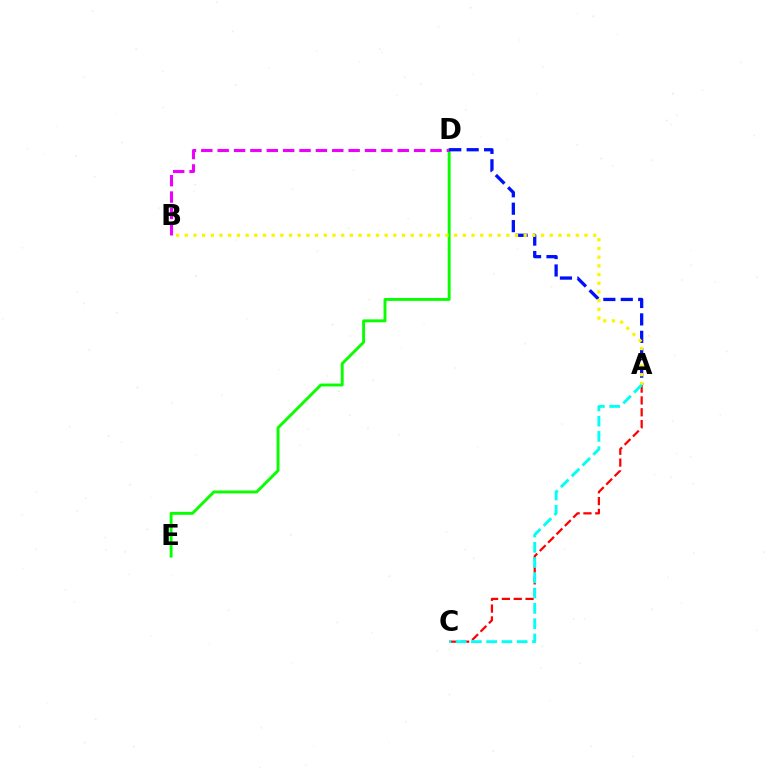{('D', 'E'): [{'color': '#08ff00', 'line_style': 'solid', 'thickness': 2.09}], ('B', 'D'): [{'color': '#ee00ff', 'line_style': 'dashed', 'thickness': 2.22}], ('A', 'C'): [{'color': '#ff0000', 'line_style': 'dashed', 'thickness': 1.61}, {'color': '#00fff6', 'line_style': 'dashed', 'thickness': 2.07}], ('A', 'D'): [{'color': '#0010ff', 'line_style': 'dashed', 'thickness': 2.37}], ('A', 'B'): [{'color': '#fcf500', 'line_style': 'dotted', 'thickness': 2.36}]}